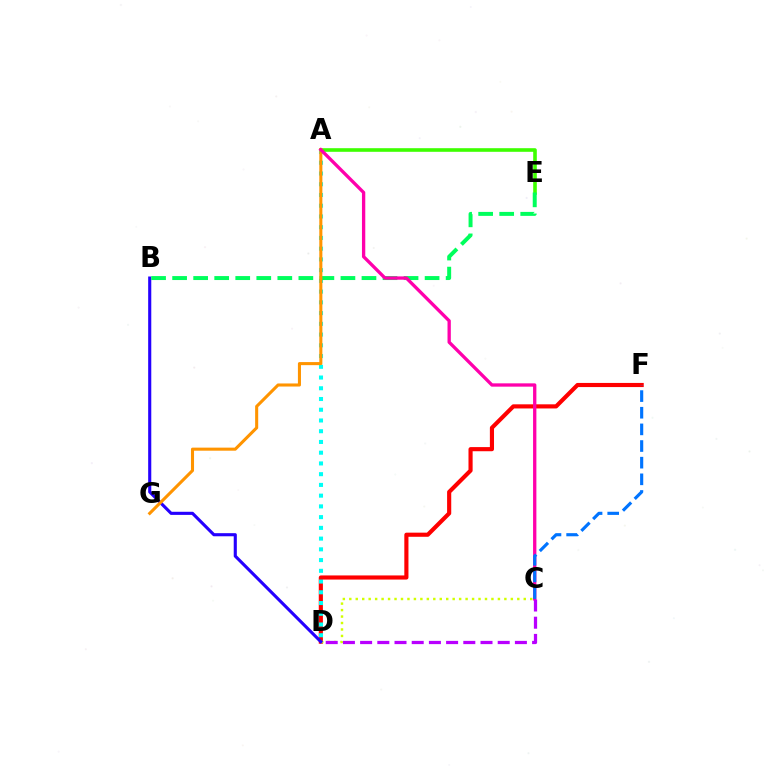{('A', 'E'): [{'color': '#3dff00', 'line_style': 'solid', 'thickness': 2.6}], ('D', 'F'): [{'color': '#ff0000', 'line_style': 'solid', 'thickness': 2.98}], ('A', 'D'): [{'color': '#00fff6', 'line_style': 'dotted', 'thickness': 2.92}], ('C', 'D'): [{'color': '#d1ff00', 'line_style': 'dotted', 'thickness': 1.76}, {'color': '#b900ff', 'line_style': 'dashed', 'thickness': 2.34}], ('B', 'D'): [{'color': '#2500ff', 'line_style': 'solid', 'thickness': 2.24}], ('B', 'E'): [{'color': '#00ff5c', 'line_style': 'dashed', 'thickness': 2.86}], ('A', 'G'): [{'color': '#ff9400', 'line_style': 'solid', 'thickness': 2.21}], ('A', 'C'): [{'color': '#ff00ac', 'line_style': 'solid', 'thickness': 2.39}], ('C', 'F'): [{'color': '#0074ff', 'line_style': 'dashed', 'thickness': 2.26}]}